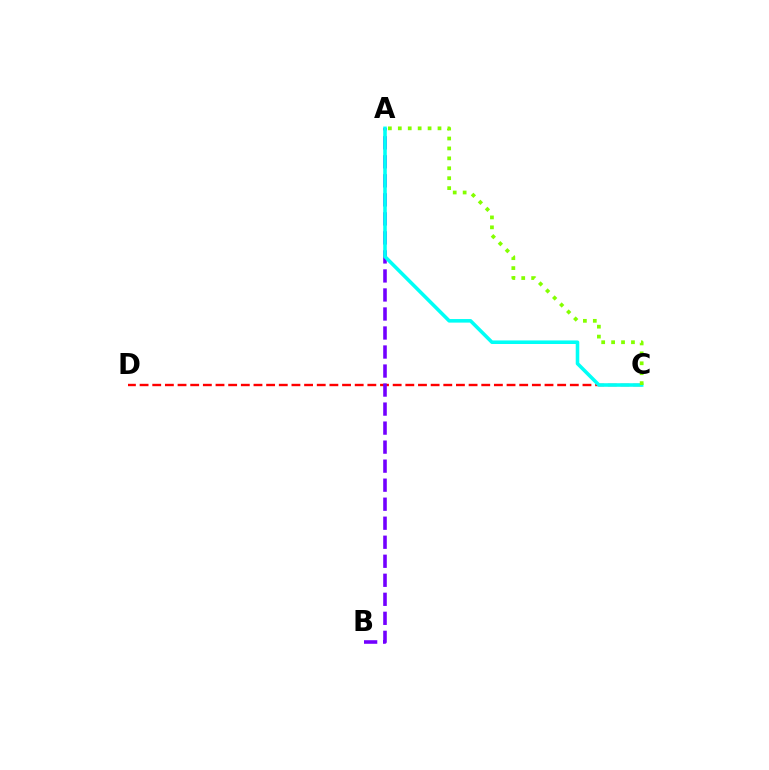{('C', 'D'): [{'color': '#ff0000', 'line_style': 'dashed', 'thickness': 1.72}], ('A', 'B'): [{'color': '#7200ff', 'line_style': 'dashed', 'thickness': 2.58}], ('A', 'C'): [{'color': '#00fff6', 'line_style': 'solid', 'thickness': 2.57}, {'color': '#84ff00', 'line_style': 'dotted', 'thickness': 2.7}]}